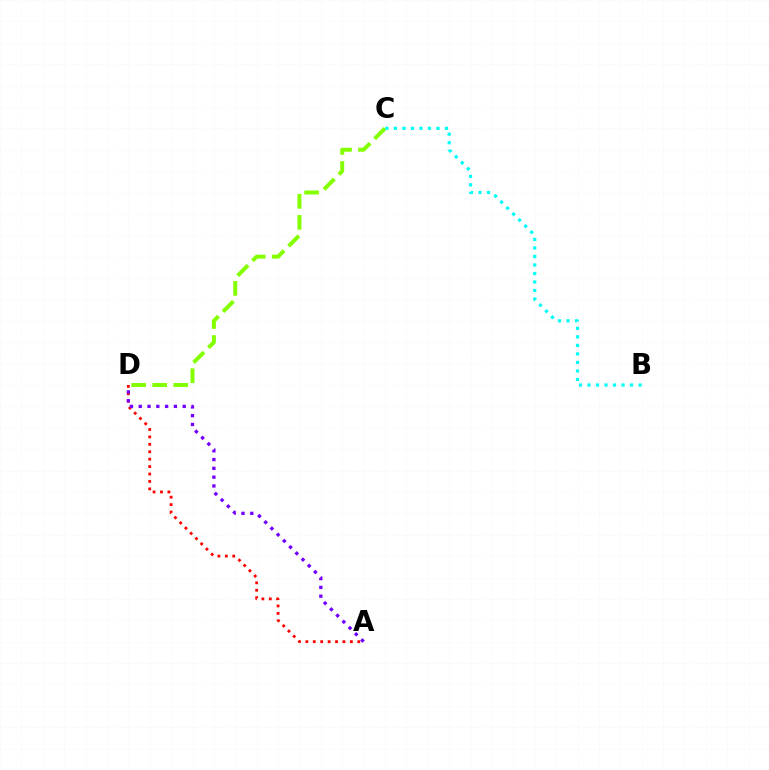{('C', 'D'): [{'color': '#84ff00', 'line_style': 'dashed', 'thickness': 2.86}], ('A', 'D'): [{'color': '#ff0000', 'line_style': 'dotted', 'thickness': 2.02}, {'color': '#7200ff', 'line_style': 'dotted', 'thickness': 2.39}], ('B', 'C'): [{'color': '#00fff6', 'line_style': 'dotted', 'thickness': 2.31}]}